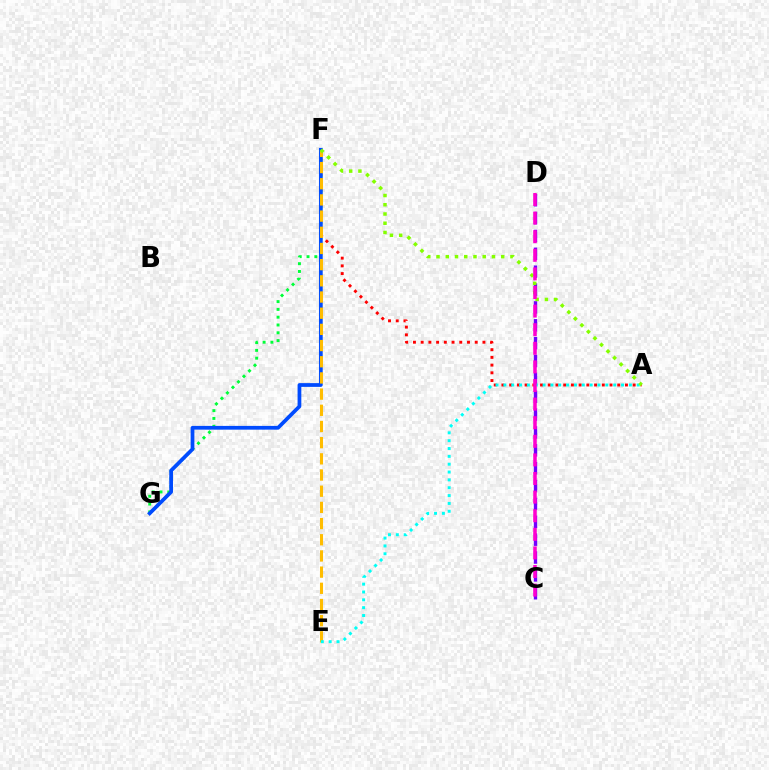{('A', 'F'): [{'color': '#ff0000', 'line_style': 'dotted', 'thickness': 2.1}, {'color': '#84ff00', 'line_style': 'dotted', 'thickness': 2.51}], ('F', 'G'): [{'color': '#00ff39', 'line_style': 'dotted', 'thickness': 2.12}, {'color': '#004bff', 'line_style': 'solid', 'thickness': 2.7}], ('E', 'F'): [{'color': '#ffbd00', 'line_style': 'dashed', 'thickness': 2.2}], ('C', 'D'): [{'color': '#7200ff', 'line_style': 'dashed', 'thickness': 2.43}, {'color': '#ff00cf', 'line_style': 'dashed', 'thickness': 2.53}], ('A', 'E'): [{'color': '#00fff6', 'line_style': 'dotted', 'thickness': 2.13}]}